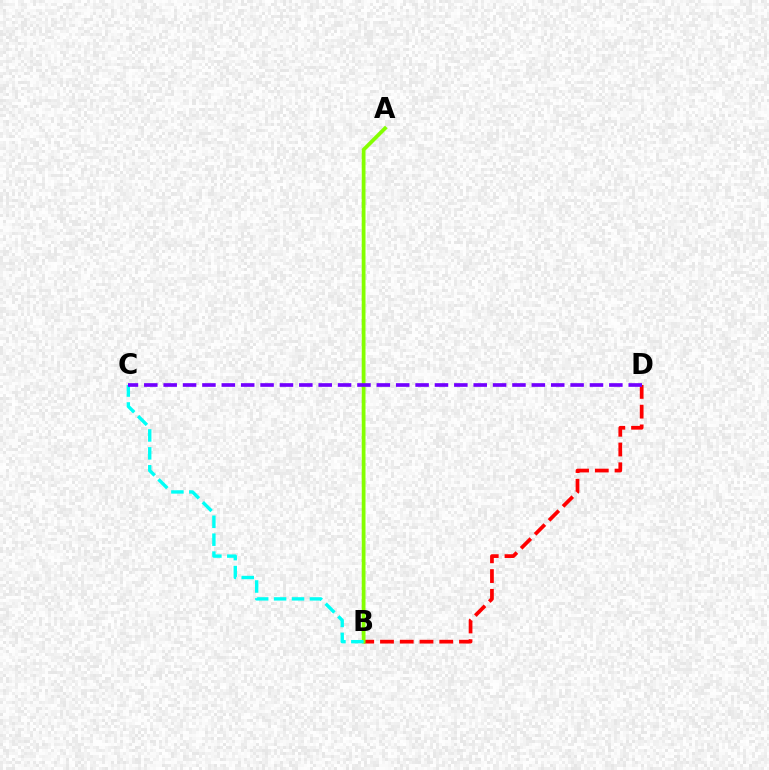{('B', 'D'): [{'color': '#ff0000', 'line_style': 'dashed', 'thickness': 2.68}], ('A', 'B'): [{'color': '#84ff00', 'line_style': 'solid', 'thickness': 2.71}], ('B', 'C'): [{'color': '#00fff6', 'line_style': 'dashed', 'thickness': 2.43}], ('C', 'D'): [{'color': '#7200ff', 'line_style': 'dashed', 'thickness': 2.63}]}